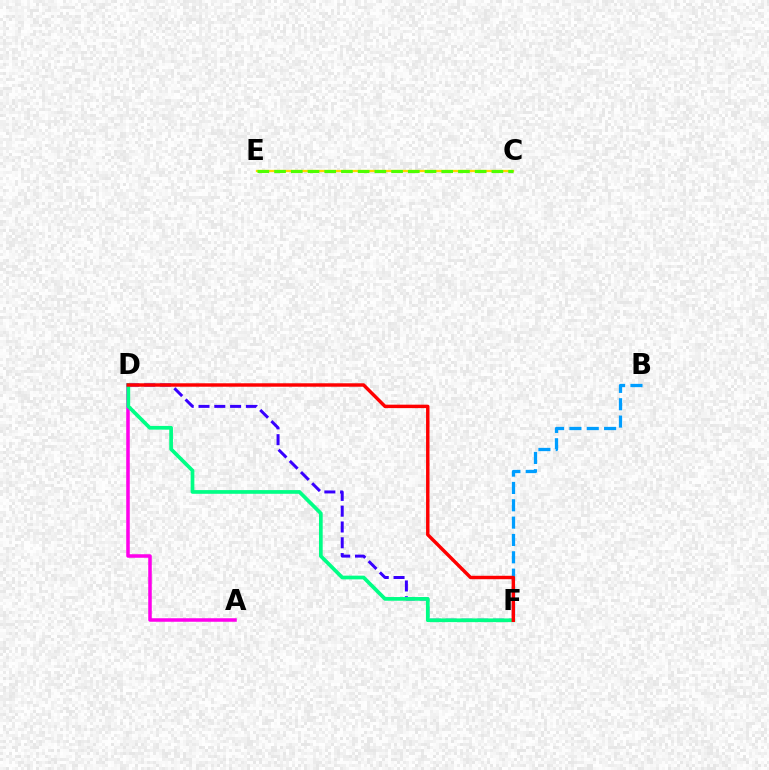{('D', 'F'): [{'color': '#3700ff', 'line_style': 'dashed', 'thickness': 2.15}, {'color': '#00ff86', 'line_style': 'solid', 'thickness': 2.67}, {'color': '#ff0000', 'line_style': 'solid', 'thickness': 2.47}], ('A', 'D'): [{'color': '#ff00ed', 'line_style': 'solid', 'thickness': 2.54}], ('B', 'F'): [{'color': '#009eff', 'line_style': 'dashed', 'thickness': 2.36}], ('C', 'E'): [{'color': '#ffd500', 'line_style': 'solid', 'thickness': 1.65}, {'color': '#4fff00', 'line_style': 'dashed', 'thickness': 2.27}]}